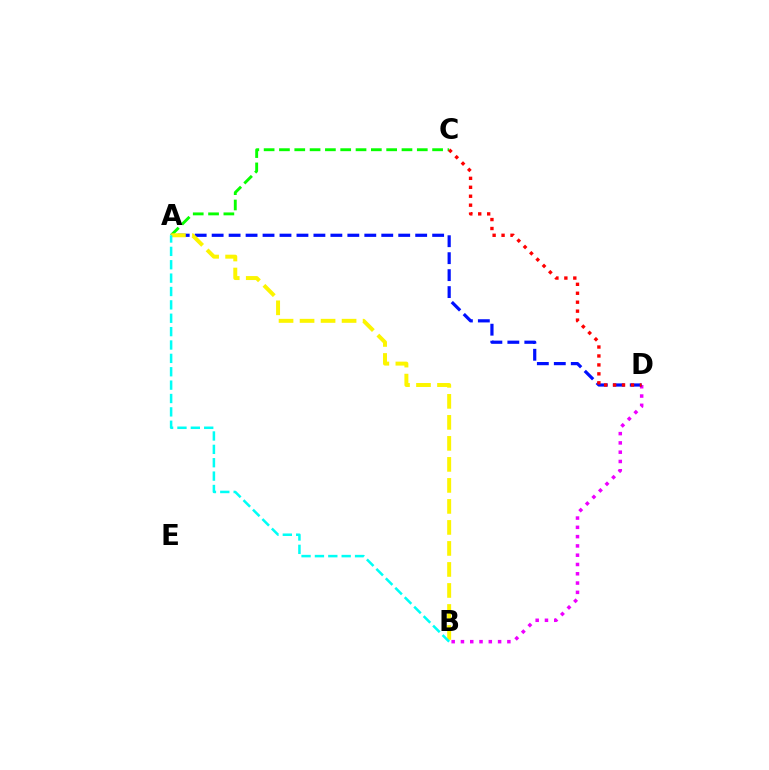{('B', 'D'): [{'color': '#ee00ff', 'line_style': 'dotted', 'thickness': 2.52}], ('A', 'C'): [{'color': '#08ff00', 'line_style': 'dashed', 'thickness': 2.08}], ('A', 'D'): [{'color': '#0010ff', 'line_style': 'dashed', 'thickness': 2.3}], ('C', 'D'): [{'color': '#ff0000', 'line_style': 'dotted', 'thickness': 2.43}], ('A', 'B'): [{'color': '#fcf500', 'line_style': 'dashed', 'thickness': 2.85}, {'color': '#00fff6', 'line_style': 'dashed', 'thickness': 1.82}]}